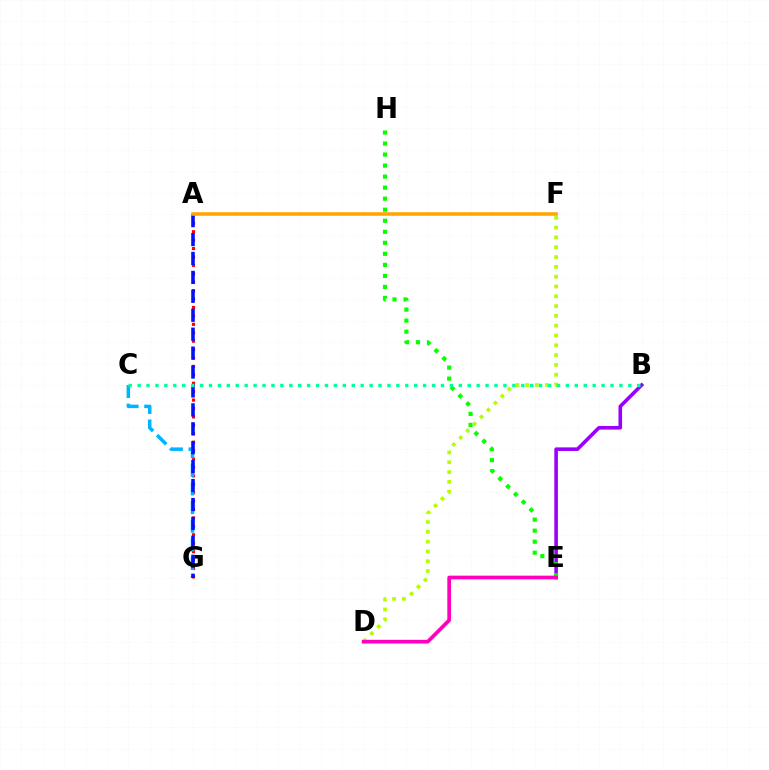{('B', 'E'): [{'color': '#9b00ff', 'line_style': 'solid', 'thickness': 2.59}], ('A', 'G'): [{'color': '#ff0000', 'line_style': 'dotted', 'thickness': 2.29}, {'color': '#0010ff', 'line_style': 'dashed', 'thickness': 2.57}], ('C', 'G'): [{'color': '#00b5ff', 'line_style': 'dashed', 'thickness': 2.53}], ('E', 'H'): [{'color': '#08ff00', 'line_style': 'dotted', 'thickness': 3.0}], ('A', 'F'): [{'color': '#ffa500', 'line_style': 'solid', 'thickness': 2.56}], ('D', 'F'): [{'color': '#b3ff00', 'line_style': 'dotted', 'thickness': 2.66}], ('D', 'E'): [{'color': '#ff00bd', 'line_style': 'solid', 'thickness': 2.66}], ('B', 'C'): [{'color': '#00ff9d', 'line_style': 'dotted', 'thickness': 2.42}]}